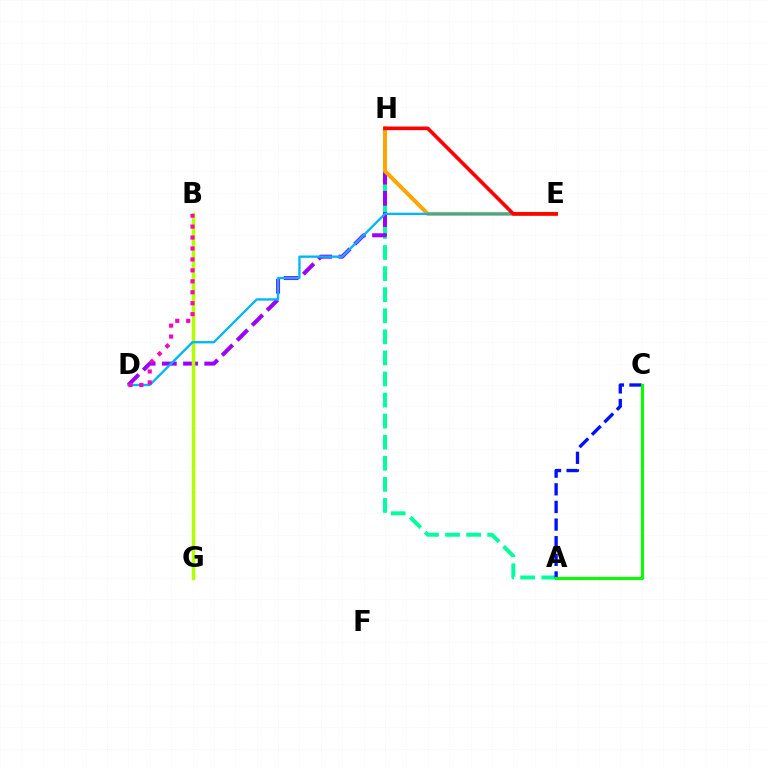{('A', 'H'): [{'color': '#00ff9d', 'line_style': 'dashed', 'thickness': 2.86}], ('D', 'H'): [{'color': '#9b00ff', 'line_style': 'dashed', 'thickness': 2.88}], ('A', 'C'): [{'color': '#0010ff', 'line_style': 'dashed', 'thickness': 2.39}, {'color': '#08ff00', 'line_style': 'solid', 'thickness': 2.25}], ('E', 'H'): [{'color': '#ffa500', 'line_style': 'solid', 'thickness': 2.88}, {'color': '#ff0000', 'line_style': 'solid', 'thickness': 2.61}], ('B', 'G'): [{'color': '#b3ff00', 'line_style': 'solid', 'thickness': 2.52}], ('D', 'E'): [{'color': '#00b5ff', 'line_style': 'solid', 'thickness': 1.68}], ('B', 'D'): [{'color': '#ff00bd', 'line_style': 'dotted', 'thickness': 2.97}]}